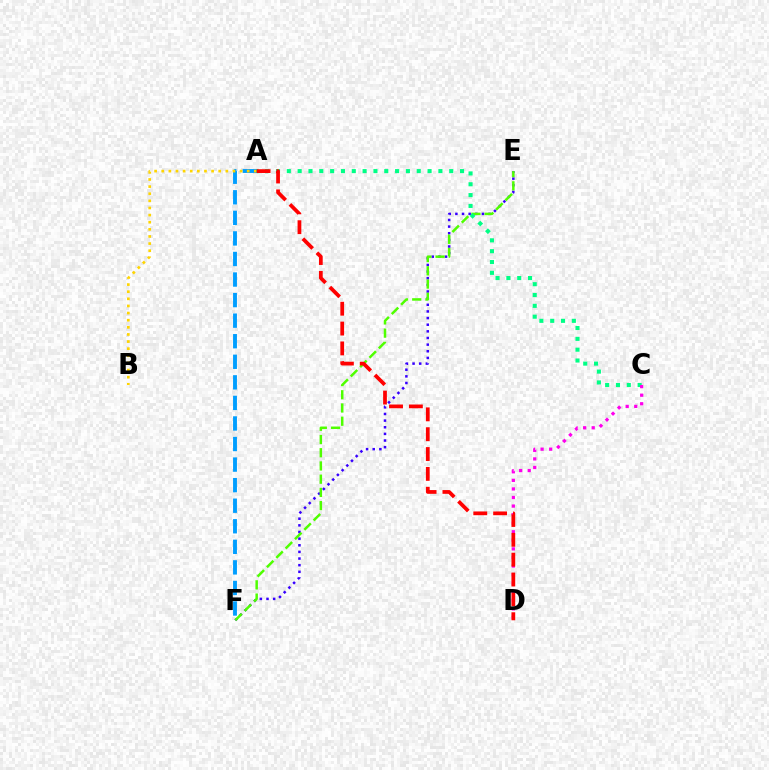{('E', 'F'): [{'color': '#3700ff', 'line_style': 'dotted', 'thickness': 1.8}, {'color': '#4fff00', 'line_style': 'dashed', 'thickness': 1.8}], ('A', 'F'): [{'color': '#009eff', 'line_style': 'dashed', 'thickness': 2.79}], ('A', 'B'): [{'color': '#ffd500', 'line_style': 'dotted', 'thickness': 1.94}], ('A', 'C'): [{'color': '#00ff86', 'line_style': 'dotted', 'thickness': 2.94}], ('C', 'D'): [{'color': '#ff00ed', 'line_style': 'dotted', 'thickness': 2.33}], ('A', 'D'): [{'color': '#ff0000', 'line_style': 'dashed', 'thickness': 2.7}]}